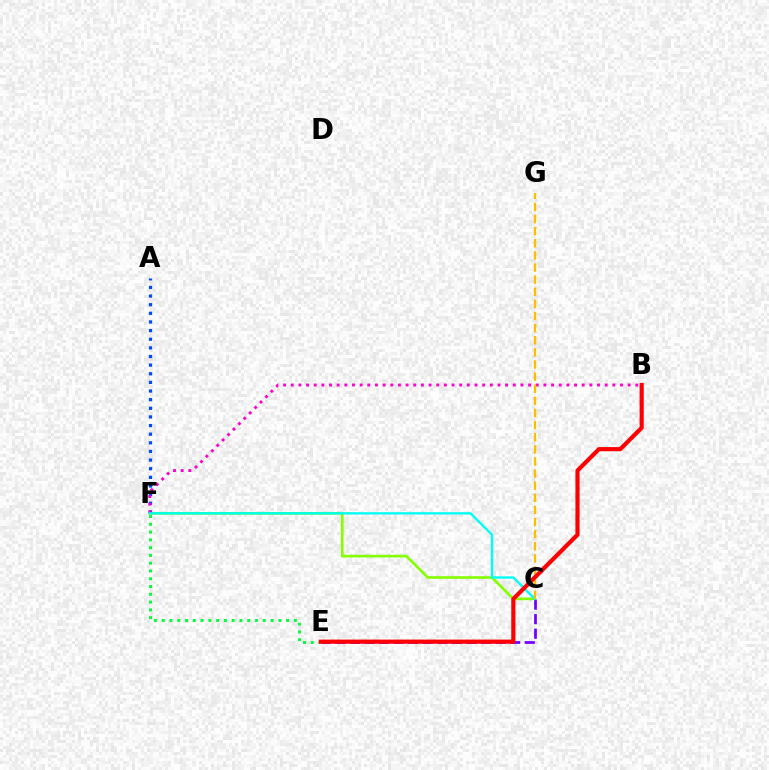{('C', 'F'): [{'color': '#84ff00', 'line_style': 'solid', 'thickness': 1.91}, {'color': '#00fff6', 'line_style': 'solid', 'thickness': 1.68}], ('C', 'E'): [{'color': '#7200ff', 'line_style': 'dashed', 'thickness': 1.98}], ('A', 'F'): [{'color': '#004bff', 'line_style': 'dotted', 'thickness': 2.35}], ('B', 'F'): [{'color': '#ff00cf', 'line_style': 'dotted', 'thickness': 2.08}], ('E', 'F'): [{'color': '#00ff39', 'line_style': 'dotted', 'thickness': 2.11}], ('C', 'G'): [{'color': '#ffbd00', 'line_style': 'dashed', 'thickness': 1.65}], ('B', 'E'): [{'color': '#ff0000', 'line_style': 'solid', 'thickness': 2.99}]}